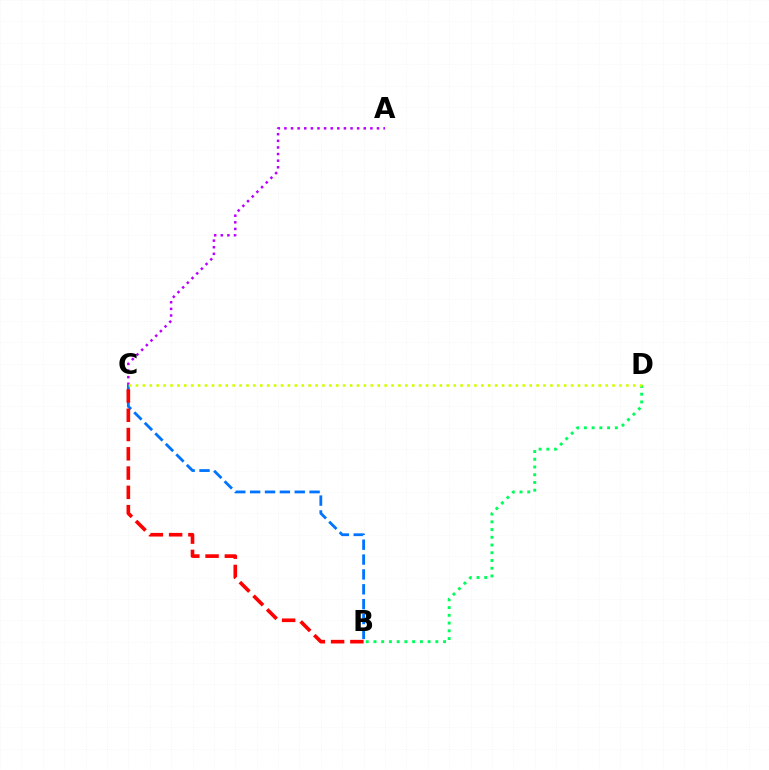{('B', 'C'): [{'color': '#0074ff', 'line_style': 'dashed', 'thickness': 2.02}, {'color': '#ff0000', 'line_style': 'dashed', 'thickness': 2.62}], ('A', 'C'): [{'color': '#b900ff', 'line_style': 'dotted', 'thickness': 1.8}], ('B', 'D'): [{'color': '#00ff5c', 'line_style': 'dotted', 'thickness': 2.1}], ('C', 'D'): [{'color': '#d1ff00', 'line_style': 'dotted', 'thickness': 1.88}]}